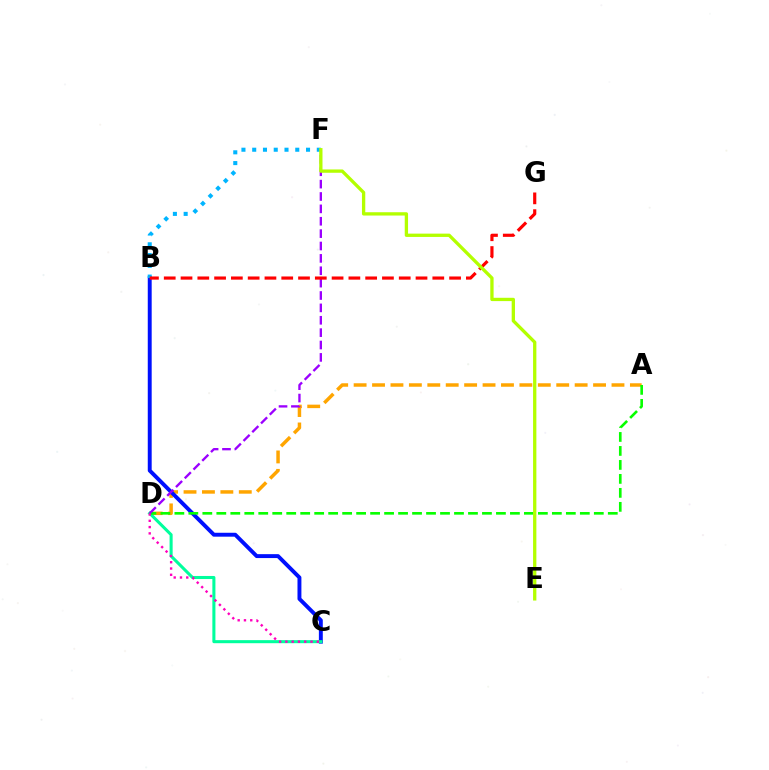{('A', 'D'): [{'color': '#ffa500', 'line_style': 'dashed', 'thickness': 2.5}, {'color': '#08ff00', 'line_style': 'dashed', 'thickness': 1.9}], ('B', 'C'): [{'color': '#0010ff', 'line_style': 'solid', 'thickness': 2.82}], ('C', 'D'): [{'color': '#00ff9d', 'line_style': 'solid', 'thickness': 2.2}, {'color': '#ff00bd', 'line_style': 'dotted', 'thickness': 1.71}], ('B', 'F'): [{'color': '#00b5ff', 'line_style': 'dotted', 'thickness': 2.92}], ('D', 'F'): [{'color': '#9b00ff', 'line_style': 'dashed', 'thickness': 1.68}], ('B', 'G'): [{'color': '#ff0000', 'line_style': 'dashed', 'thickness': 2.28}], ('E', 'F'): [{'color': '#b3ff00', 'line_style': 'solid', 'thickness': 2.38}]}